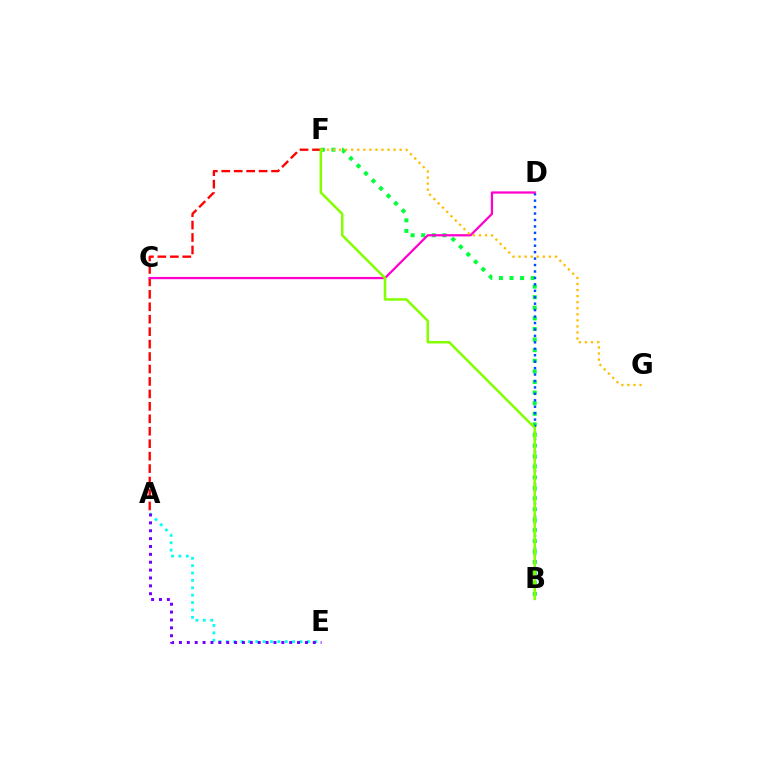{('A', 'E'): [{'color': '#00fff6', 'line_style': 'dotted', 'thickness': 2.01}, {'color': '#7200ff', 'line_style': 'dotted', 'thickness': 2.14}], ('B', 'F'): [{'color': '#00ff39', 'line_style': 'dotted', 'thickness': 2.88}, {'color': '#84ff00', 'line_style': 'solid', 'thickness': 1.81}], ('A', 'F'): [{'color': '#ff0000', 'line_style': 'dashed', 'thickness': 1.69}], ('B', 'D'): [{'color': '#004bff', 'line_style': 'dotted', 'thickness': 1.75}], ('C', 'D'): [{'color': '#ff00cf', 'line_style': 'solid', 'thickness': 1.62}], ('F', 'G'): [{'color': '#ffbd00', 'line_style': 'dotted', 'thickness': 1.65}]}